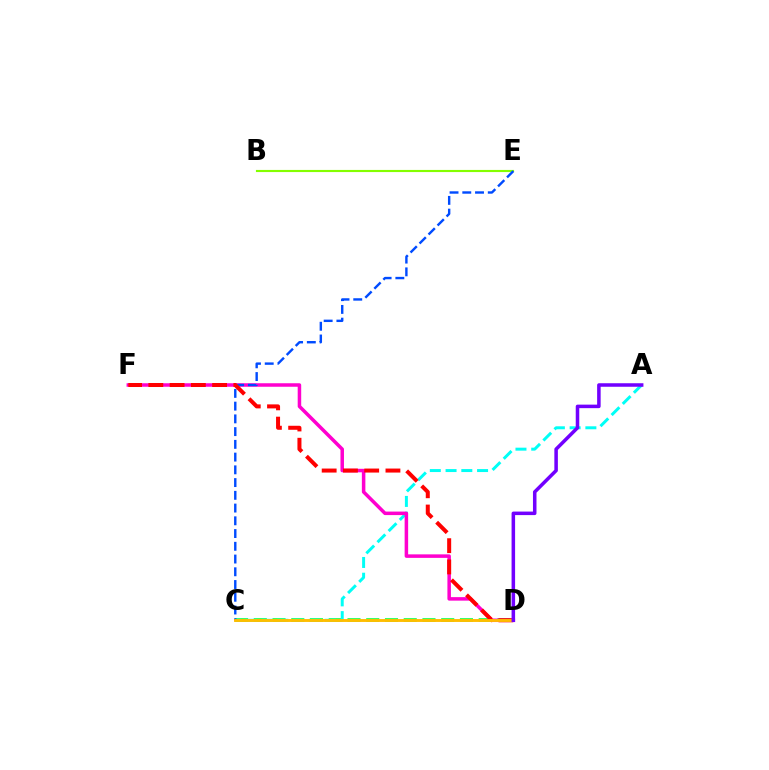{('C', 'D'): [{'color': '#00ff39', 'line_style': 'dashed', 'thickness': 2.55}, {'color': '#ffbd00', 'line_style': 'solid', 'thickness': 2.08}], ('A', 'C'): [{'color': '#00fff6', 'line_style': 'dashed', 'thickness': 2.14}], ('D', 'F'): [{'color': '#ff00cf', 'line_style': 'solid', 'thickness': 2.53}, {'color': '#ff0000', 'line_style': 'dashed', 'thickness': 2.89}], ('B', 'E'): [{'color': '#84ff00', 'line_style': 'solid', 'thickness': 1.54}], ('C', 'E'): [{'color': '#004bff', 'line_style': 'dashed', 'thickness': 1.73}], ('A', 'D'): [{'color': '#7200ff', 'line_style': 'solid', 'thickness': 2.54}]}